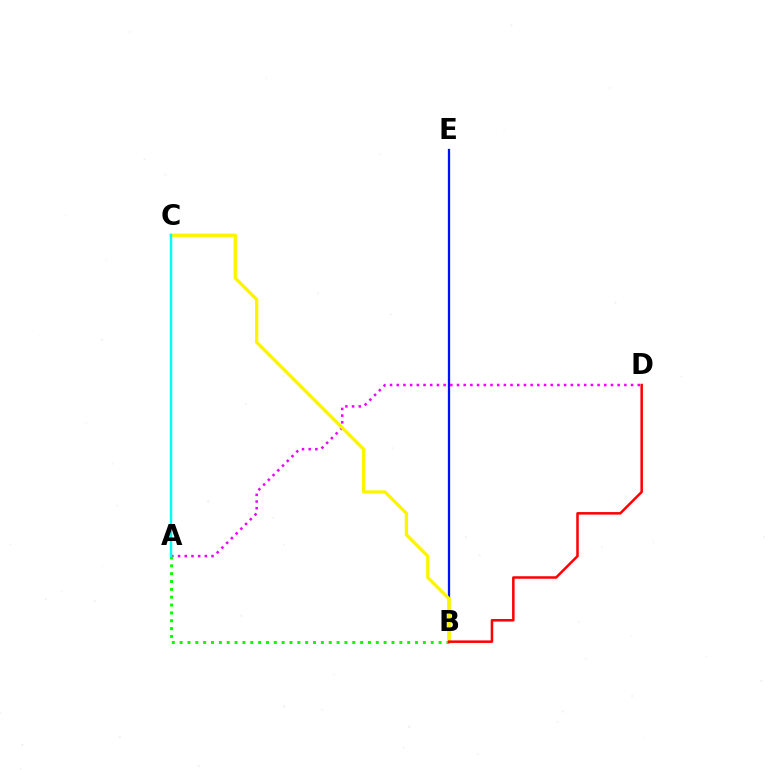{('B', 'E'): [{'color': '#0010ff', 'line_style': 'solid', 'thickness': 1.64}], ('A', 'D'): [{'color': '#ee00ff', 'line_style': 'dotted', 'thickness': 1.82}], ('B', 'C'): [{'color': '#fcf500', 'line_style': 'solid', 'thickness': 2.39}], ('A', 'B'): [{'color': '#08ff00', 'line_style': 'dotted', 'thickness': 2.13}], ('B', 'D'): [{'color': '#ff0000', 'line_style': 'solid', 'thickness': 1.81}], ('A', 'C'): [{'color': '#00fff6', 'line_style': 'solid', 'thickness': 1.75}]}